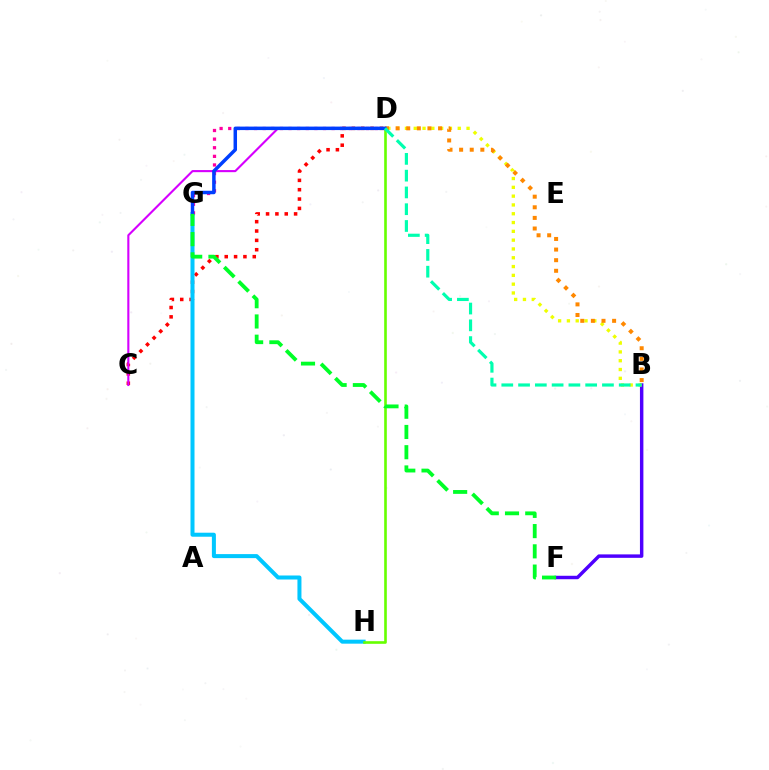{('B', 'F'): [{'color': '#4f00ff', 'line_style': 'solid', 'thickness': 2.48}], ('C', 'D'): [{'color': '#ff0000', 'line_style': 'dotted', 'thickness': 2.54}, {'color': '#d600ff', 'line_style': 'solid', 'thickness': 1.52}], ('G', 'H'): [{'color': '#00c7ff', 'line_style': 'solid', 'thickness': 2.89}], ('B', 'D'): [{'color': '#eeff00', 'line_style': 'dotted', 'thickness': 2.39}, {'color': '#ff8800', 'line_style': 'dotted', 'thickness': 2.88}, {'color': '#00ffaf', 'line_style': 'dashed', 'thickness': 2.28}], ('D', 'H'): [{'color': '#66ff00', 'line_style': 'solid', 'thickness': 1.89}], ('D', 'G'): [{'color': '#ff00a0', 'line_style': 'dotted', 'thickness': 2.34}, {'color': '#003fff', 'line_style': 'solid', 'thickness': 2.5}], ('F', 'G'): [{'color': '#00ff27', 'line_style': 'dashed', 'thickness': 2.75}]}